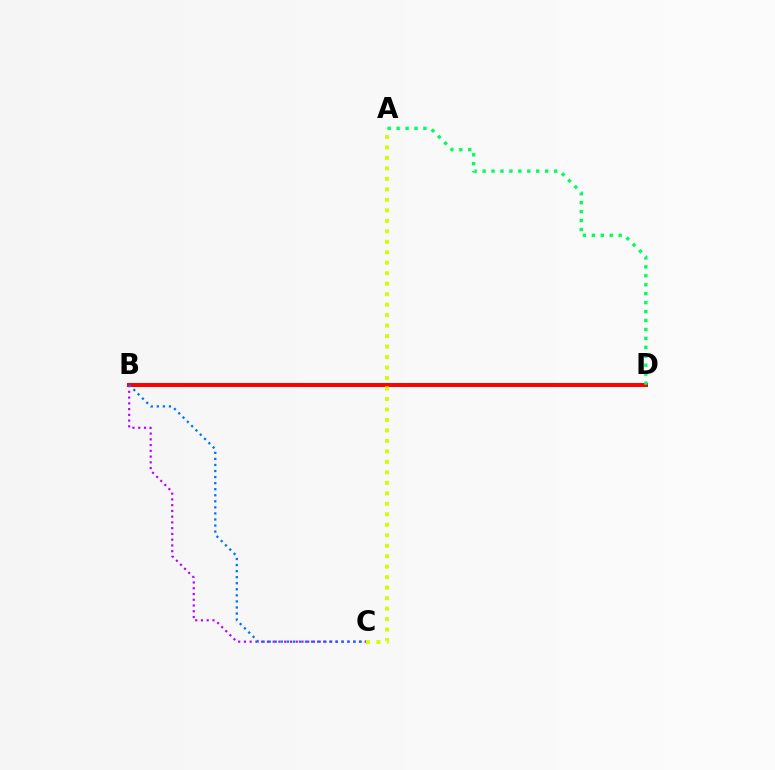{('B', 'D'): [{'color': '#ff0000', 'line_style': 'solid', 'thickness': 2.87}], ('B', 'C'): [{'color': '#b900ff', 'line_style': 'dotted', 'thickness': 1.56}, {'color': '#0074ff', 'line_style': 'dotted', 'thickness': 1.65}], ('A', 'C'): [{'color': '#d1ff00', 'line_style': 'dotted', 'thickness': 2.85}], ('A', 'D'): [{'color': '#00ff5c', 'line_style': 'dotted', 'thickness': 2.43}]}